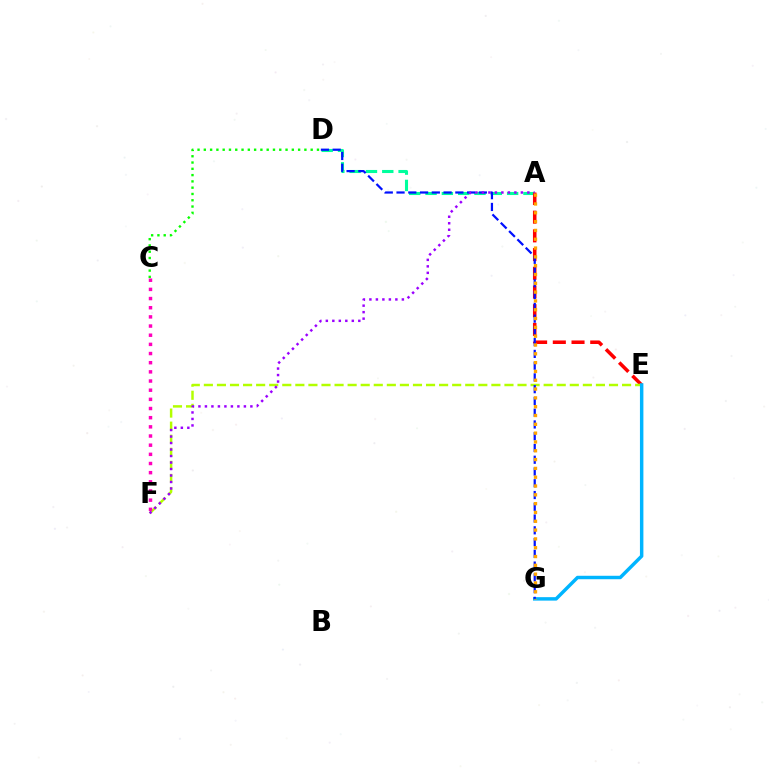{('C', 'D'): [{'color': '#08ff00', 'line_style': 'dotted', 'thickness': 1.71}], ('A', 'D'): [{'color': '#00ff9d', 'line_style': 'dashed', 'thickness': 2.22}], ('A', 'E'): [{'color': '#ff0000', 'line_style': 'dashed', 'thickness': 2.54}], ('E', 'F'): [{'color': '#b3ff00', 'line_style': 'dashed', 'thickness': 1.78}], ('C', 'F'): [{'color': '#ff00bd', 'line_style': 'dotted', 'thickness': 2.49}], ('E', 'G'): [{'color': '#00b5ff', 'line_style': 'solid', 'thickness': 2.49}], ('D', 'G'): [{'color': '#0010ff', 'line_style': 'dashed', 'thickness': 1.6}], ('A', 'F'): [{'color': '#9b00ff', 'line_style': 'dotted', 'thickness': 1.76}], ('A', 'G'): [{'color': '#ffa500', 'line_style': 'dotted', 'thickness': 2.39}]}